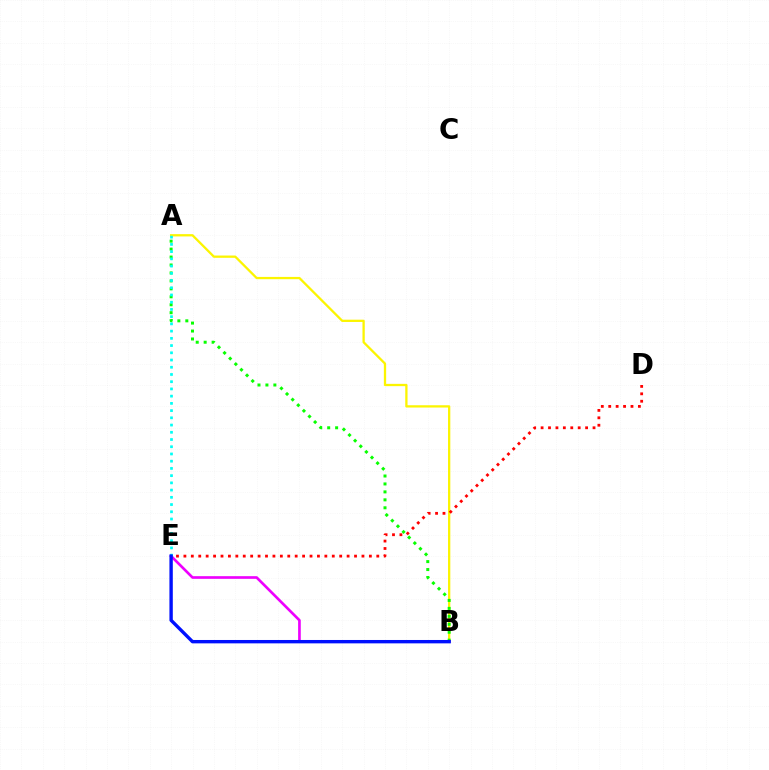{('A', 'B'): [{'color': '#fcf500', 'line_style': 'solid', 'thickness': 1.65}, {'color': '#08ff00', 'line_style': 'dotted', 'thickness': 2.16}], ('B', 'E'): [{'color': '#ee00ff', 'line_style': 'solid', 'thickness': 1.92}, {'color': '#0010ff', 'line_style': 'solid', 'thickness': 2.43}], ('D', 'E'): [{'color': '#ff0000', 'line_style': 'dotted', 'thickness': 2.02}], ('A', 'E'): [{'color': '#00fff6', 'line_style': 'dotted', 'thickness': 1.96}]}